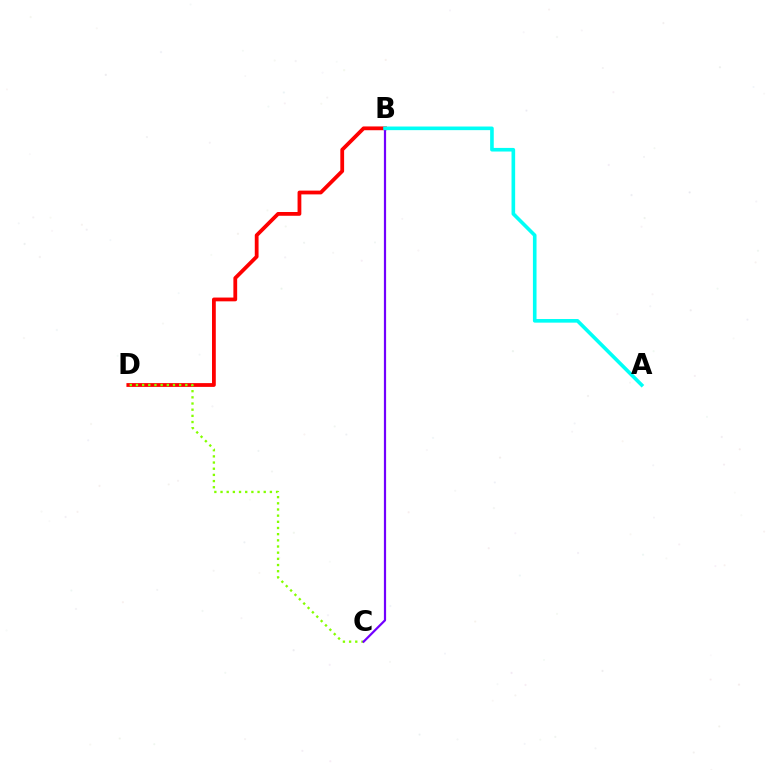{('B', 'D'): [{'color': '#ff0000', 'line_style': 'solid', 'thickness': 2.72}], ('C', 'D'): [{'color': '#84ff00', 'line_style': 'dotted', 'thickness': 1.68}], ('B', 'C'): [{'color': '#7200ff', 'line_style': 'solid', 'thickness': 1.59}], ('A', 'B'): [{'color': '#00fff6', 'line_style': 'solid', 'thickness': 2.61}]}